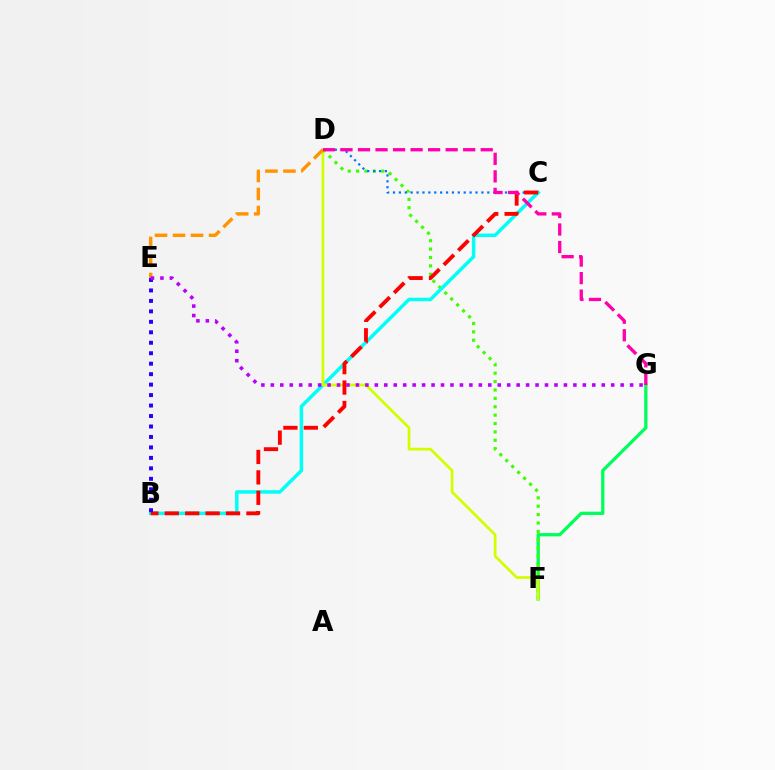{('F', 'G'): [{'color': '#00ff5c', 'line_style': 'solid', 'thickness': 2.36}], ('D', 'F'): [{'color': '#3dff00', 'line_style': 'dotted', 'thickness': 2.28}, {'color': '#d1ff00', 'line_style': 'solid', 'thickness': 1.96}], ('C', 'D'): [{'color': '#0074ff', 'line_style': 'dotted', 'thickness': 1.6}], ('B', 'C'): [{'color': '#00fff6', 'line_style': 'solid', 'thickness': 2.5}, {'color': '#ff0000', 'line_style': 'dashed', 'thickness': 2.77}], ('B', 'E'): [{'color': '#2500ff', 'line_style': 'dotted', 'thickness': 2.84}], ('D', 'E'): [{'color': '#ff9400', 'line_style': 'dashed', 'thickness': 2.45}], ('D', 'G'): [{'color': '#ff00ac', 'line_style': 'dashed', 'thickness': 2.38}], ('E', 'G'): [{'color': '#b900ff', 'line_style': 'dotted', 'thickness': 2.57}]}